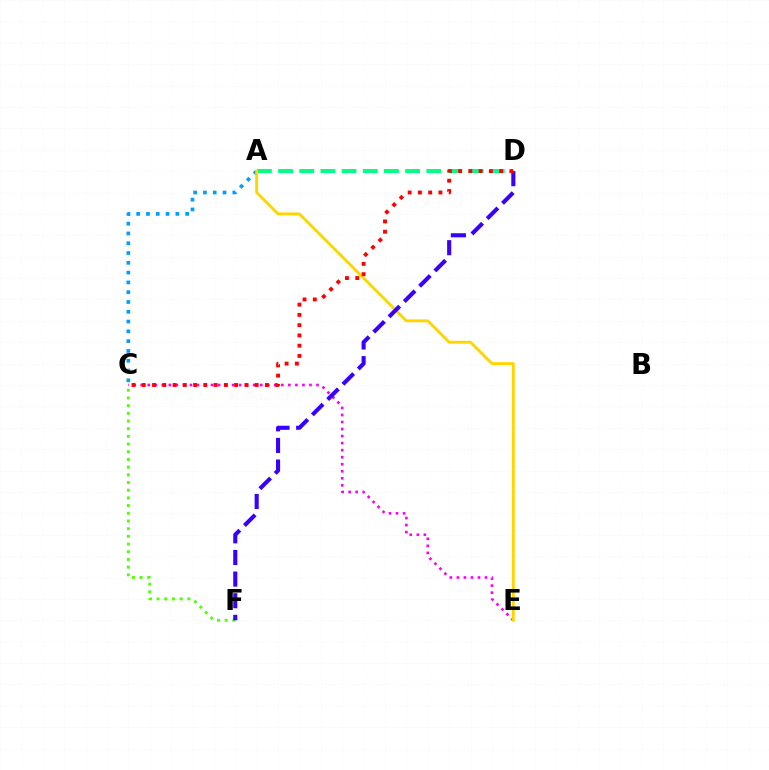{('C', 'F'): [{'color': '#4fff00', 'line_style': 'dotted', 'thickness': 2.09}], ('C', 'E'): [{'color': '#ff00ed', 'line_style': 'dotted', 'thickness': 1.91}], ('A', 'C'): [{'color': '#009eff', 'line_style': 'dotted', 'thickness': 2.66}], ('A', 'D'): [{'color': '#00ff86', 'line_style': 'dashed', 'thickness': 2.88}], ('A', 'E'): [{'color': '#ffd500', 'line_style': 'solid', 'thickness': 2.08}], ('D', 'F'): [{'color': '#3700ff', 'line_style': 'dashed', 'thickness': 2.94}], ('C', 'D'): [{'color': '#ff0000', 'line_style': 'dotted', 'thickness': 2.79}]}